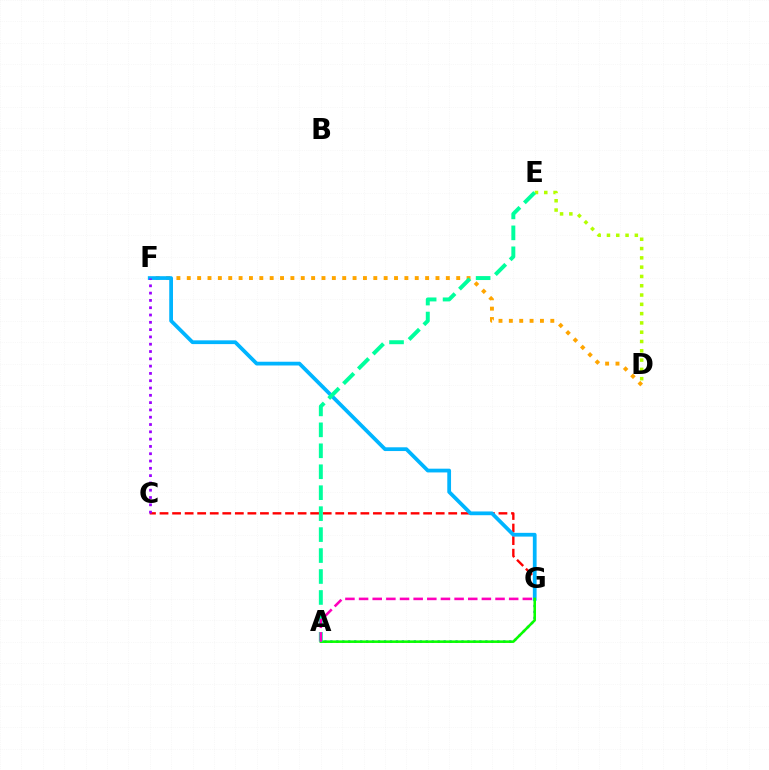{('C', 'G'): [{'color': '#ff0000', 'line_style': 'dashed', 'thickness': 1.71}], ('A', 'G'): [{'color': '#0010ff', 'line_style': 'dotted', 'thickness': 1.62}, {'color': '#08ff00', 'line_style': 'solid', 'thickness': 1.84}, {'color': '#ff00bd', 'line_style': 'dashed', 'thickness': 1.85}], ('D', 'F'): [{'color': '#ffa500', 'line_style': 'dotted', 'thickness': 2.82}], ('D', 'E'): [{'color': '#b3ff00', 'line_style': 'dotted', 'thickness': 2.53}], ('F', 'G'): [{'color': '#00b5ff', 'line_style': 'solid', 'thickness': 2.7}], ('A', 'E'): [{'color': '#00ff9d', 'line_style': 'dashed', 'thickness': 2.85}], ('C', 'F'): [{'color': '#9b00ff', 'line_style': 'dotted', 'thickness': 1.98}]}